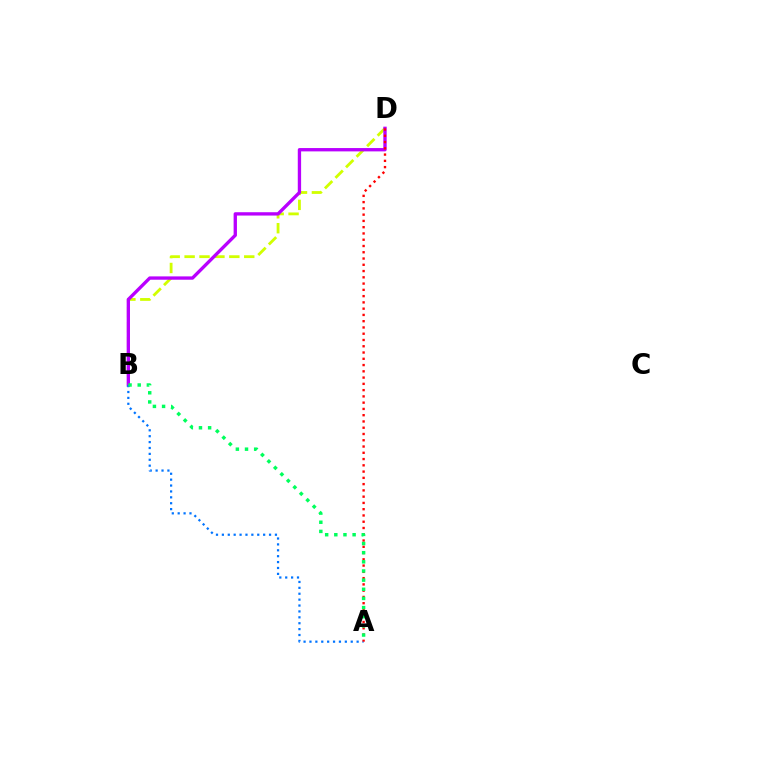{('B', 'D'): [{'color': '#d1ff00', 'line_style': 'dashed', 'thickness': 2.03}, {'color': '#b900ff', 'line_style': 'solid', 'thickness': 2.4}], ('A', 'B'): [{'color': '#0074ff', 'line_style': 'dotted', 'thickness': 1.6}, {'color': '#00ff5c', 'line_style': 'dotted', 'thickness': 2.49}], ('A', 'D'): [{'color': '#ff0000', 'line_style': 'dotted', 'thickness': 1.7}]}